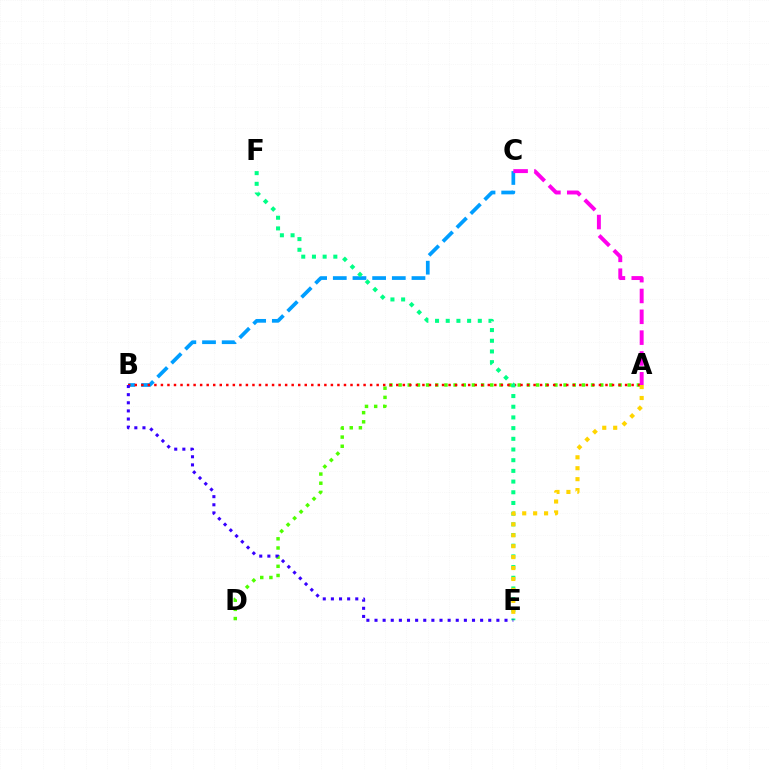{('B', 'C'): [{'color': '#009eff', 'line_style': 'dashed', 'thickness': 2.67}], ('A', 'D'): [{'color': '#4fff00', 'line_style': 'dotted', 'thickness': 2.49}], ('A', 'B'): [{'color': '#ff0000', 'line_style': 'dotted', 'thickness': 1.78}], ('E', 'F'): [{'color': '#00ff86', 'line_style': 'dotted', 'thickness': 2.9}], ('A', 'E'): [{'color': '#ffd500', 'line_style': 'dotted', 'thickness': 2.97}], ('B', 'E'): [{'color': '#3700ff', 'line_style': 'dotted', 'thickness': 2.21}], ('A', 'C'): [{'color': '#ff00ed', 'line_style': 'dashed', 'thickness': 2.83}]}